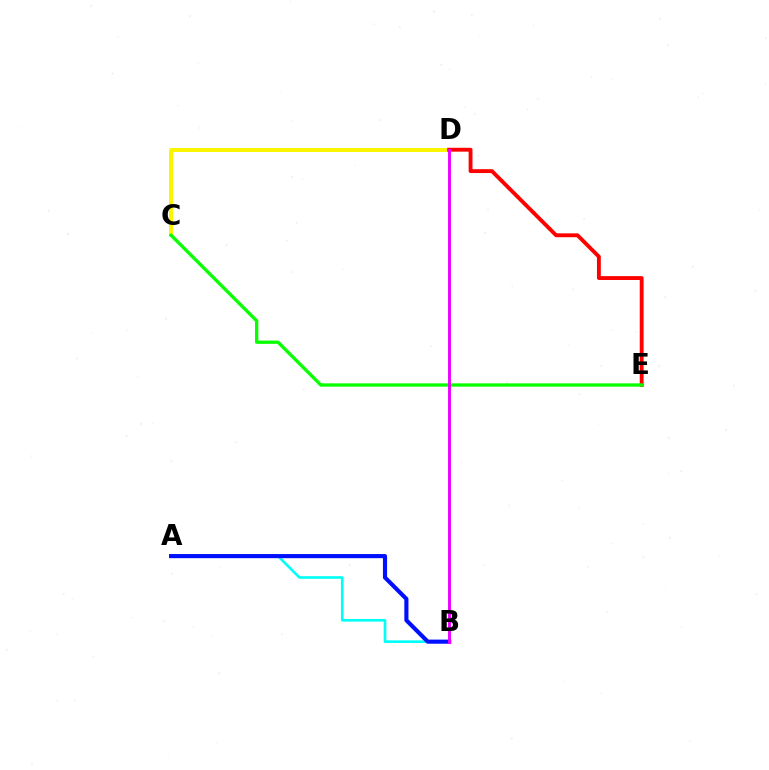{('A', 'B'): [{'color': '#00fff6', 'line_style': 'solid', 'thickness': 1.9}, {'color': '#0010ff', 'line_style': 'solid', 'thickness': 2.97}], ('C', 'D'): [{'color': '#fcf500', 'line_style': 'solid', 'thickness': 2.88}], ('D', 'E'): [{'color': '#ff0000', 'line_style': 'solid', 'thickness': 2.78}], ('C', 'E'): [{'color': '#08ff00', 'line_style': 'solid', 'thickness': 2.39}], ('B', 'D'): [{'color': '#ee00ff', 'line_style': 'solid', 'thickness': 2.09}]}